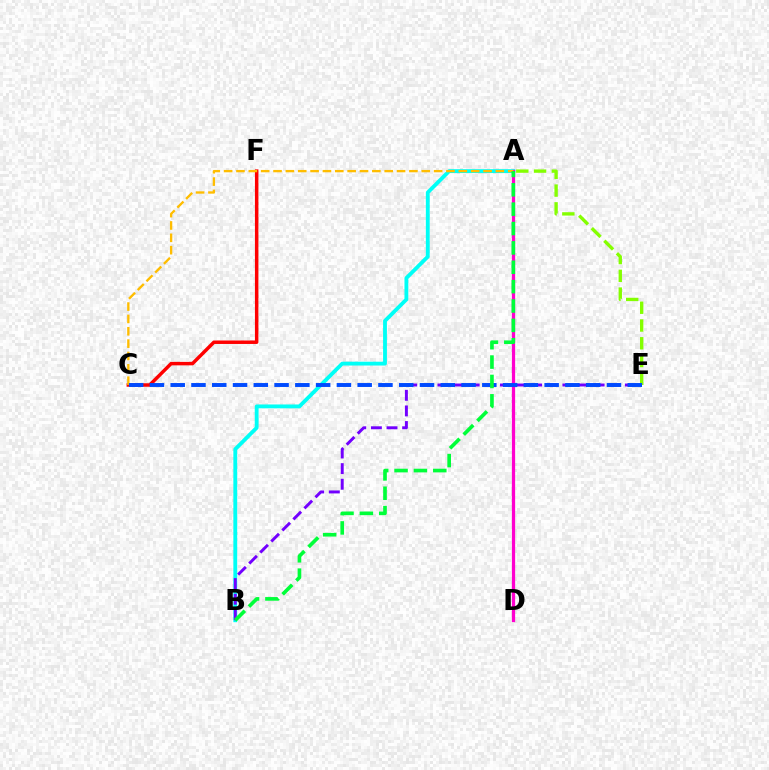{('A', 'B'): [{'color': '#00fff6', 'line_style': 'solid', 'thickness': 2.77}, {'color': '#00ff39', 'line_style': 'dashed', 'thickness': 2.63}], ('C', 'F'): [{'color': '#ff0000', 'line_style': 'solid', 'thickness': 2.5}], ('A', 'E'): [{'color': '#84ff00', 'line_style': 'dashed', 'thickness': 2.41}], ('B', 'E'): [{'color': '#7200ff', 'line_style': 'dashed', 'thickness': 2.12}], ('A', 'D'): [{'color': '#ff00cf', 'line_style': 'solid', 'thickness': 2.34}], ('A', 'C'): [{'color': '#ffbd00', 'line_style': 'dashed', 'thickness': 1.68}], ('C', 'E'): [{'color': '#004bff', 'line_style': 'dashed', 'thickness': 2.82}]}